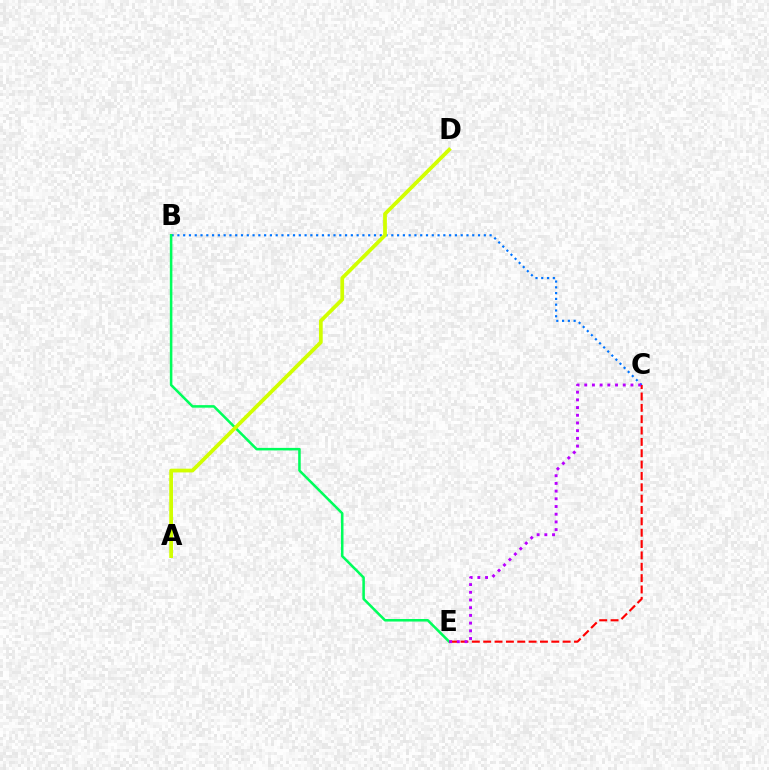{('B', 'C'): [{'color': '#0074ff', 'line_style': 'dotted', 'thickness': 1.57}], ('B', 'E'): [{'color': '#00ff5c', 'line_style': 'solid', 'thickness': 1.83}], ('A', 'D'): [{'color': '#d1ff00', 'line_style': 'solid', 'thickness': 2.7}], ('C', 'E'): [{'color': '#ff0000', 'line_style': 'dashed', 'thickness': 1.54}, {'color': '#b900ff', 'line_style': 'dotted', 'thickness': 2.09}]}